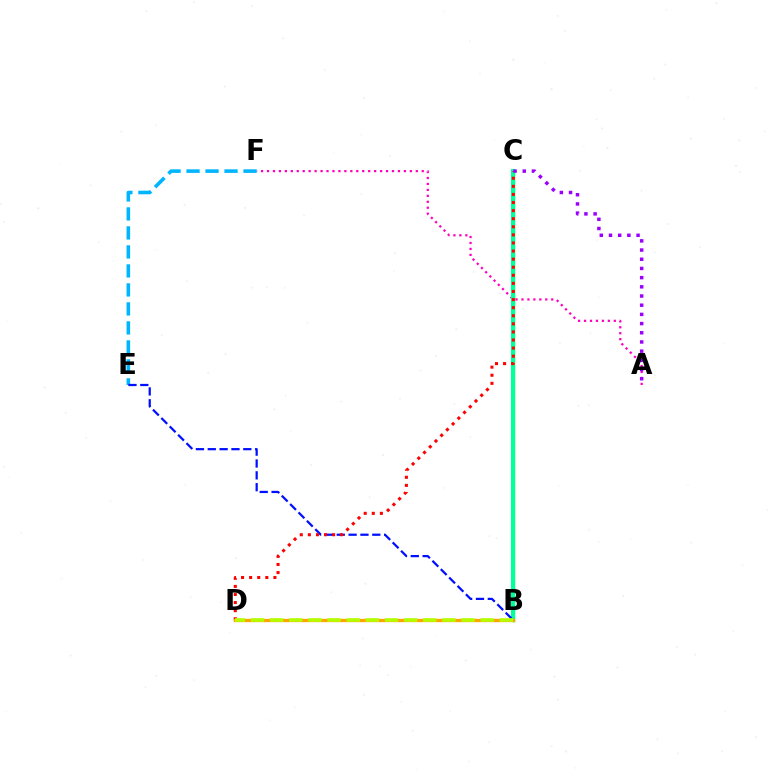{('B', 'C'): [{'color': '#08ff00', 'line_style': 'solid', 'thickness': 2.41}, {'color': '#00ff9d', 'line_style': 'solid', 'thickness': 2.96}], ('A', 'F'): [{'color': '#ff00bd', 'line_style': 'dotted', 'thickness': 1.62}], ('E', 'F'): [{'color': '#00b5ff', 'line_style': 'dashed', 'thickness': 2.58}], ('B', 'E'): [{'color': '#0010ff', 'line_style': 'dashed', 'thickness': 1.61}], ('C', 'D'): [{'color': '#ff0000', 'line_style': 'dotted', 'thickness': 2.2}], ('B', 'D'): [{'color': '#ffa500', 'line_style': 'solid', 'thickness': 2.38}, {'color': '#b3ff00', 'line_style': 'dashed', 'thickness': 2.6}], ('A', 'C'): [{'color': '#9b00ff', 'line_style': 'dotted', 'thickness': 2.5}]}